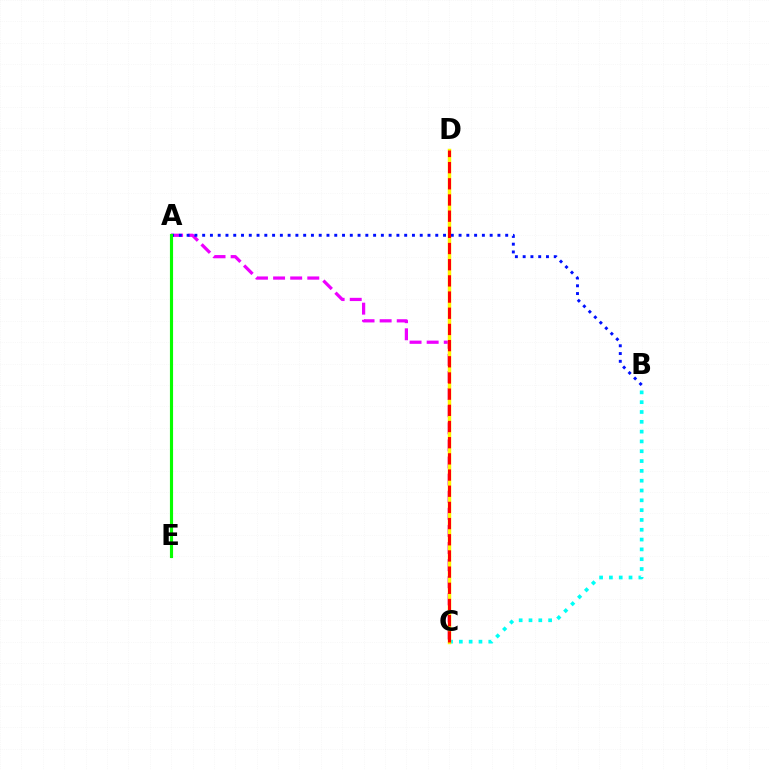{('B', 'C'): [{'color': '#00fff6', 'line_style': 'dotted', 'thickness': 2.67}], ('A', 'C'): [{'color': '#ee00ff', 'line_style': 'dashed', 'thickness': 2.32}], ('C', 'D'): [{'color': '#fcf500', 'line_style': 'solid', 'thickness': 2.5}, {'color': '#ff0000', 'line_style': 'dashed', 'thickness': 2.2}], ('A', 'B'): [{'color': '#0010ff', 'line_style': 'dotted', 'thickness': 2.11}], ('A', 'E'): [{'color': '#08ff00', 'line_style': 'solid', 'thickness': 2.26}]}